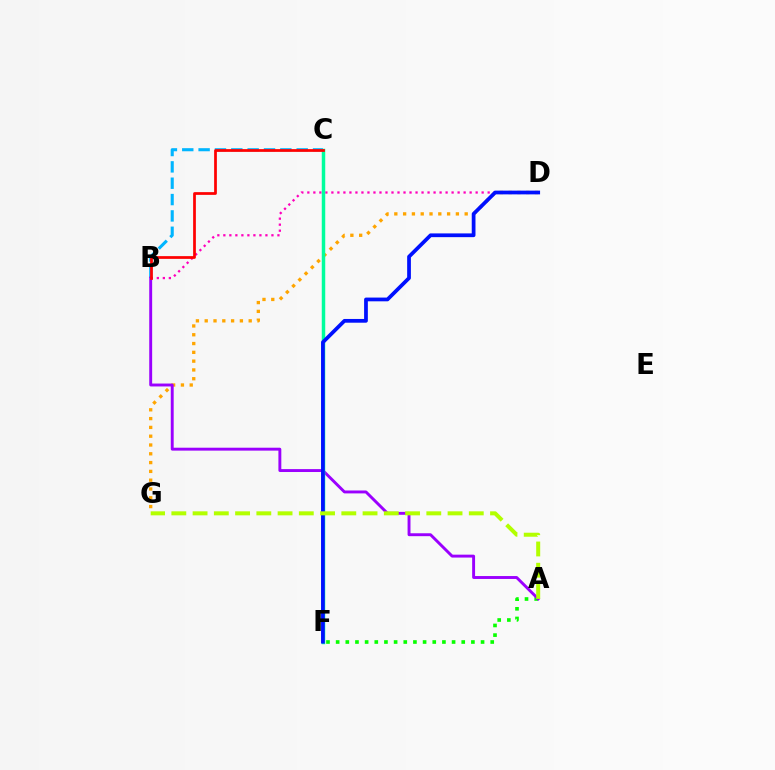{('B', 'D'): [{'color': '#ff00bd', 'line_style': 'dotted', 'thickness': 1.63}], ('A', 'F'): [{'color': '#08ff00', 'line_style': 'dotted', 'thickness': 2.62}], ('D', 'G'): [{'color': '#ffa500', 'line_style': 'dotted', 'thickness': 2.39}], ('B', 'C'): [{'color': '#00b5ff', 'line_style': 'dashed', 'thickness': 2.22}, {'color': '#ff0000', 'line_style': 'solid', 'thickness': 1.97}], ('A', 'B'): [{'color': '#9b00ff', 'line_style': 'solid', 'thickness': 2.1}], ('C', 'F'): [{'color': '#00ff9d', 'line_style': 'solid', 'thickness': 2.5}], ('D', 'F'): [{'color': '#0010ff', 'line_style': 'solid', 'thickness': 2.69}], ('A', 'G'): [{'color': '#b3ff00', 'line_style': 'dashed', 'thickness': 2.89}]}